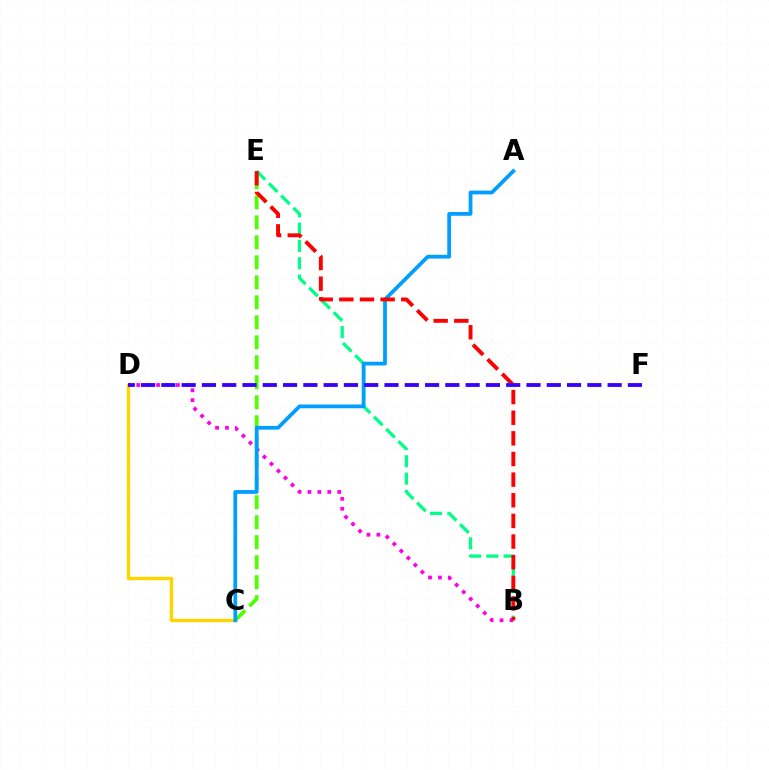{('B', 'E'): [{'color': '#00ff86', 'line_style': 'dashed', 'thickness': 2.35}, {'color': '#ff0000', 'line_style': 'dashed', 'thickness': 2.8}], ('C', 'E'): [{'color': '#4fff00', 'line_style': 'dashed', 'thickness': 2.72}], ('B', 'D'): [{'color': '#ff00ed', 'line_style': 'dotted', 'thickness': 2.69}], ('C', 'D'): [{'color': '#ffd500', 'line_style': 'solid', 'thickness': 2.45}], ('A', 'C'): [{'color': '#009eff', 'line_style': 'solid', 'thickness': 2.7}], ('D', 'F'): [{'color': '#3700ff', 'line_style': 'dashed', 'thickness': 2.76}]}